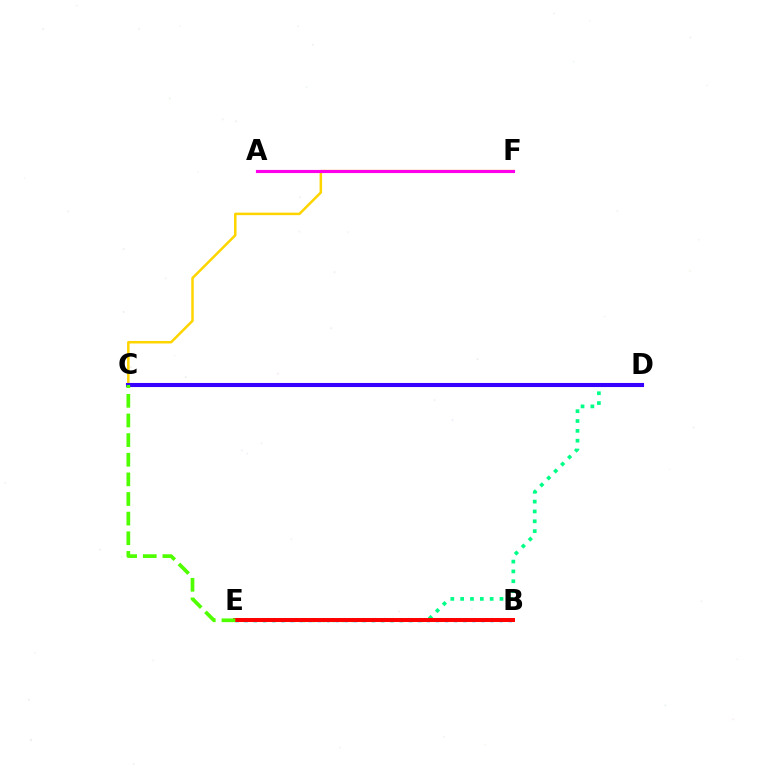{('D', 'E'): [{'color': '#00ff86', 'line_style': 'dotted', 'thickness': 2.67}], ('B', 'E'): [{'color': '#009eff', 'line_style': 'dotted', 'thickness': 2.47}, {'color': '#ff0000', 'line_style': 'solid', 'thickness': 2.86}], ('C', 'F'): [{'color': '#ffd500', 'line_style': 'solid', 'thickness': 1.81}], ('A', 'F'): [{'color': '#ff00ed', 'line_style': 'solid', 'thickness': 2.25}], ('C', 'D'): [{'color': '#3700ff', 'line_style': 'solid', 'thickness': 2.94}], ('C', 'E'): [{'color': '#4fff00', 'line_style': 'dashed', 'thickness': 2.67}]}